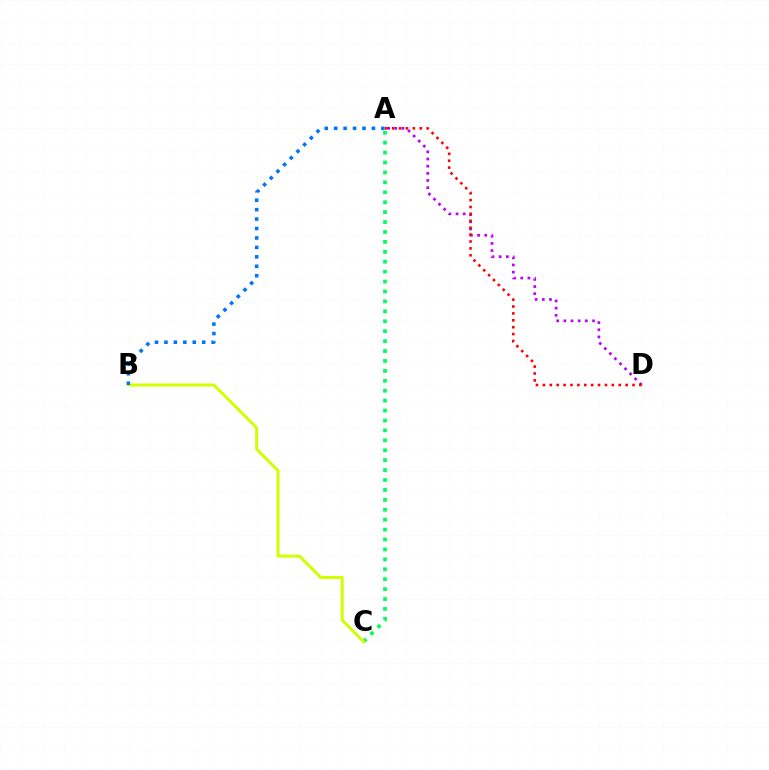{('A', 'D'): [{'color': '#b900ff', 'line_style': 'dotted', 'thickness': 1.95}, {'color': '#ff0000', 'line_style': 'dotted', 'thickness': 1.87}], ('A', 'C'): [{'color': '#00ff5c', 'line_style': 'dotted', 'thickness': 2.7}], ('B', 'C'): [{'color': '#d1ff00', 'line_style': 'solid', 'thickness': 2.15}], ('A', 'B'): [{'color': '#0074ff', 'line_style': 'dotted', 'thickness': 2.56}]}